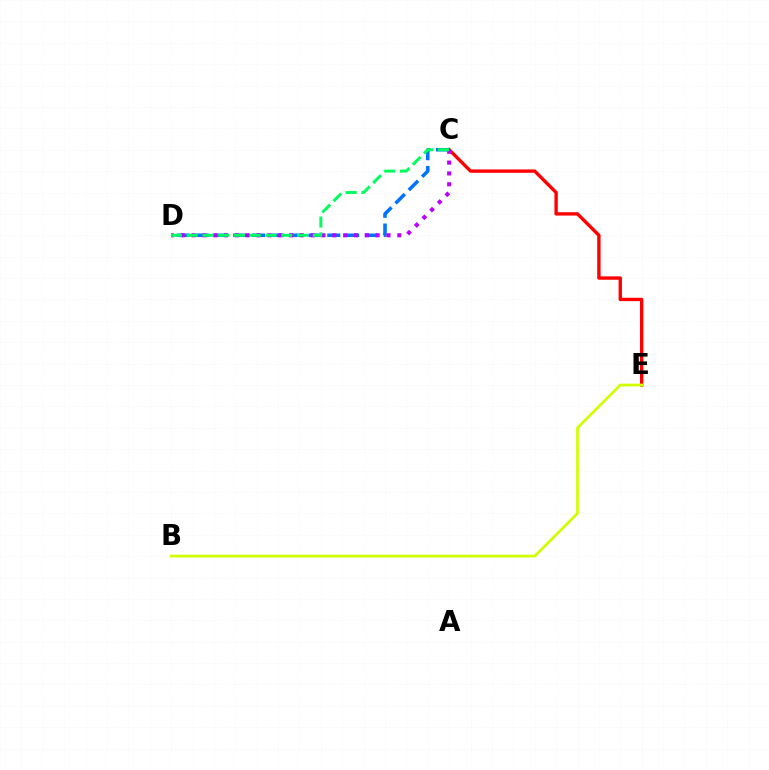{('C', 'E'): [{'color': '#ff0000', 'line_style': 'solid', 'thickness': 2.43}], ('C', 'D'): [{'color': '#0074ff', 'line_style': 'dashed', 'thickness': 2.56}, {'color': '#b900ff', 'line_style': 'dotted', 'thickness': 2.94}, {'color': '#00ff5c', 'line_style': 'dashed', 'thickness': 2.14}], ('B', 'E'): [{'color': '#d1ff00', 'line_style': 'solid', 'thickness': 1.98}]}